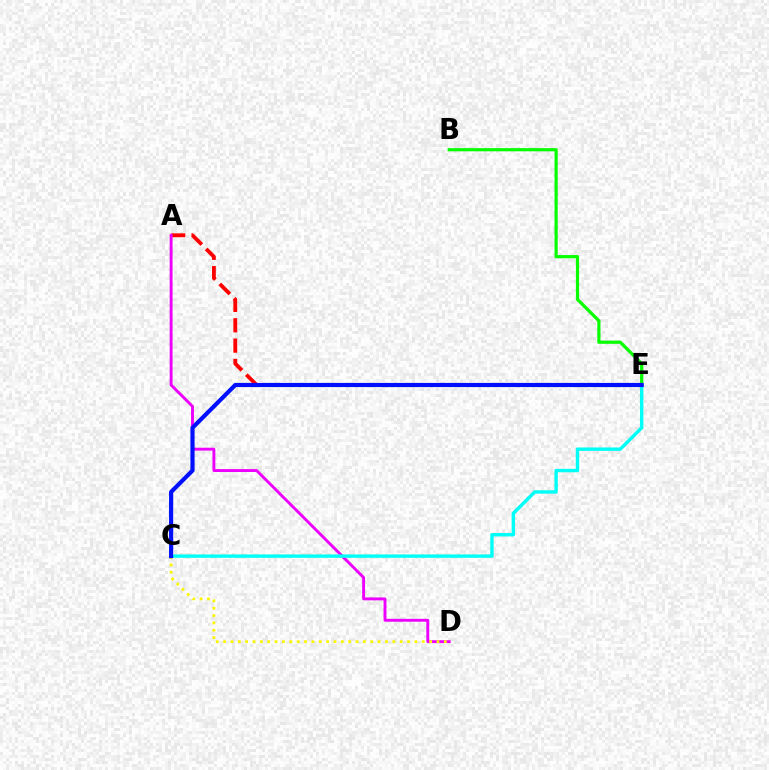{('A', 'E'): [{'color': '#ff0000', 'line_style': 'dashed', 'thickness': 2.76}], ('A', 'D'): [{'color': '#ee00ff', 'line_style': 'solid', 'thickness': 2.08}], ('C', 'D'): [{'color': '#fcf500', 'line_style': 'dotted', 'thickness': 2.0}], ('C', 'E'): [{'color': '#00fff6', 'line_style': 'solid', 'thickness': 2.45}, {'color': '#0010ff', 'line_style': 'solid', 'thickness': 3.0}], ('B', 'E'): [{'color': '#08ff00', 'line_style': 'solid', 'thickness': 2.31}]}